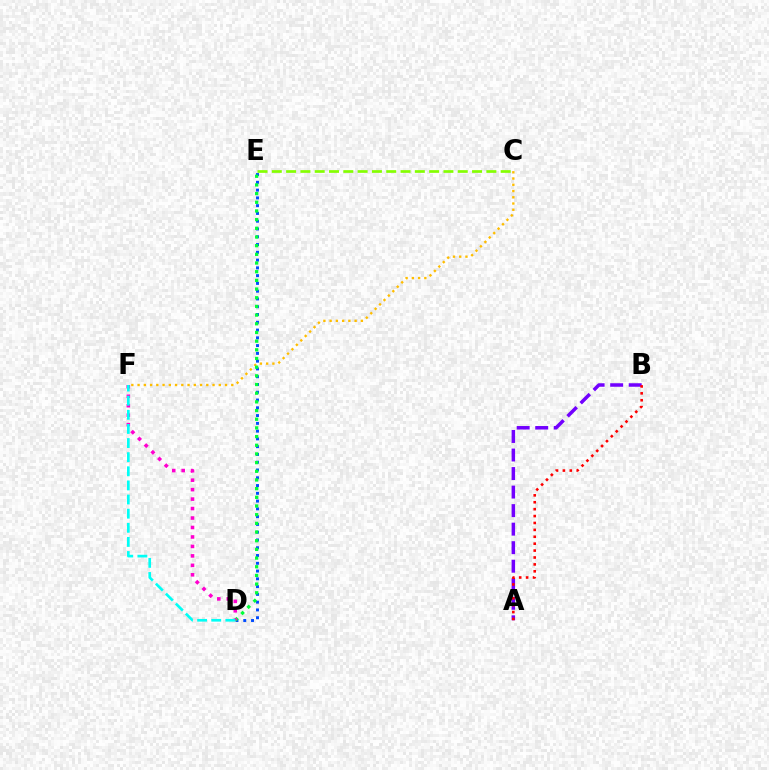{('D', 'E'): [{'color': '#004bff', 'line_style': 'dotted', 'thickness': 2.11}, {'color': '#00ff39', 'line_style': 'dotted', 'thickness': 2.36}], ('C', 'F'): [{'color': '#ffbd00', 'line_style': 'dotted', 'thickness': 1.7}], ('C', 'E'): [{'color': '#84ff00', 'line_style': 'dashed', 'thickness': 1.94}], ('A', 'B'): [{'color': '#7200ff', 'line_style': 'dashed', 'thickness': 2.52}, {'color': '#ff0000', 'line_style': 'dotted', 'thickness': 1.88}], ('D', 'F'): [{'color': '#ff00cf', 'line_style': 'dotted', 'thickness': 2.57}, {'color': '#00fff6', 'line_style': 'dashed', 'thickness': 1.92}]}